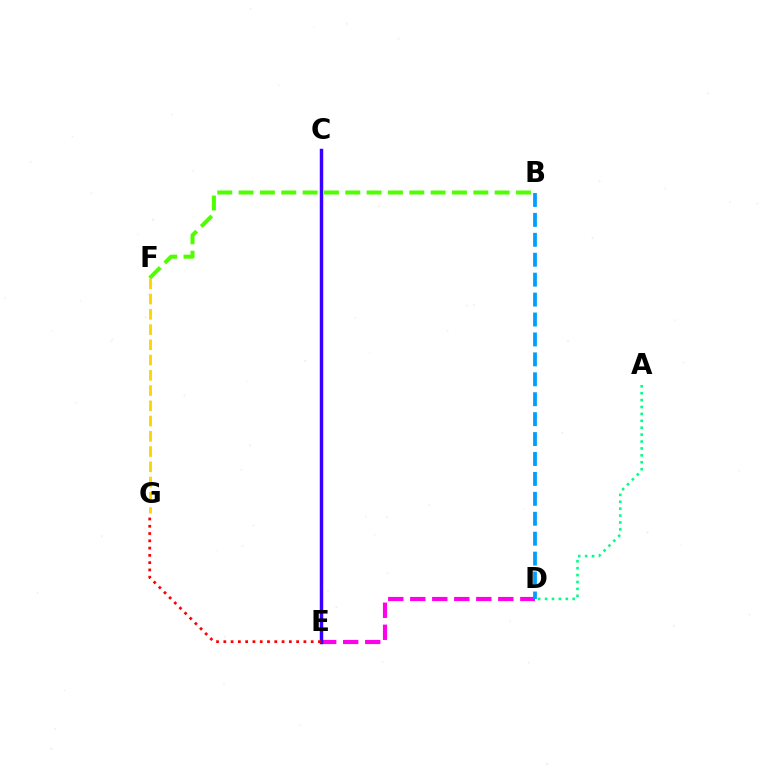{('D', 'E'): [{'color': '#ff00ed', 'line_style': 'dashed', 'thickness': 2.99}], ('C', 'E'): [{'color': '#3700ff', 'line_style': 'solid', 'thickness': 2.48}], ('E', 'G'): [{'color': '#ff0000', 'line_style': 'dotted', 'thickness': 1.98}], ('B', 'F'): [{'color': '#4fff00', 'line_style': 'dashed', 'thickness': 2.9}], ('A', 'D'): [{'color': '#00ff86', 'line_style': 'dotted', 'thickness': 1.88}], ('B', 'D'): [{'color': '#009eff', 'line_style': 'dashed', 'thickness': 2.71}], ('F', 'G'): [{'color': '#ffd500', 'line_style': 'dashed', 'thickness': 2.07}]}